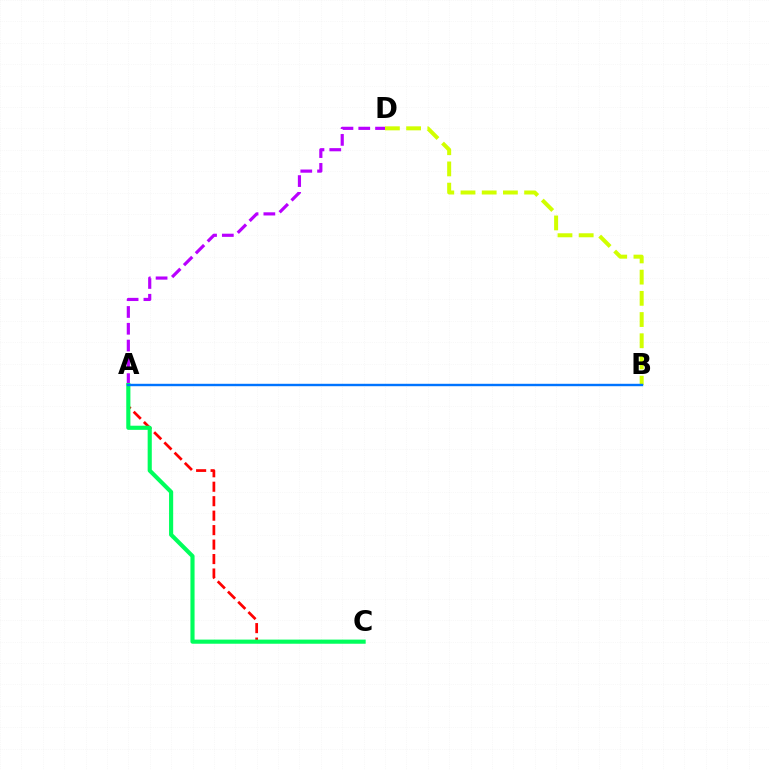{('A', 'C'): [{'color': '#ff0000', 'line_style': 'dashed', 'thickness': 1.97}, {'color': '#00ff5c', 'line_style': 'solid', 'thickness': 2.97}], ('B', 'D'): [{'color': '#d1ff00', 'line_style': 'dashed', 'thickness': 2.88}], ('A', 'D'): [{'color': '#b900ff', 'line_style': 'dashed', 'thickness': 2.28}], ('A', 'B'): [{'color': '#0074ff', 'line_style': 'solid', 'thickness': 1.74}]}